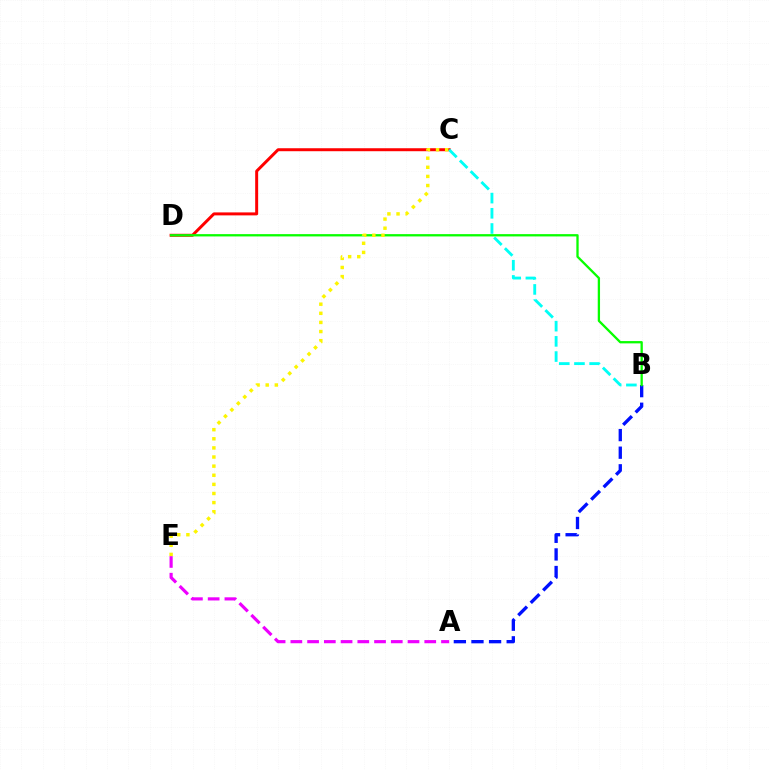{('C', 'D'): [{'color': '#ff0000', 'line_style': 'solid', 'thickness': 2.14}], ('A', 'E'): [{'color': '#ee00ff', 'line_style': 'dashed', 'thickness': 2.27}], ('A', 'B'): [{'color': '#0010ff', 'line_style': 'dashed', 'thickness': 2.39}], ('B', 'C'): [{'color': '#00fff6', 'line_style': 'dashed', 'thickness': 2.06}], ('B', 'D'): [{'color': '#08ff00', 'line_style': 'solid', 'thickness': 1.66}], ('C', 'E'): [{'color': '#fcf500', 'line_style': 'dotted', 'thickness': 2.48}]}